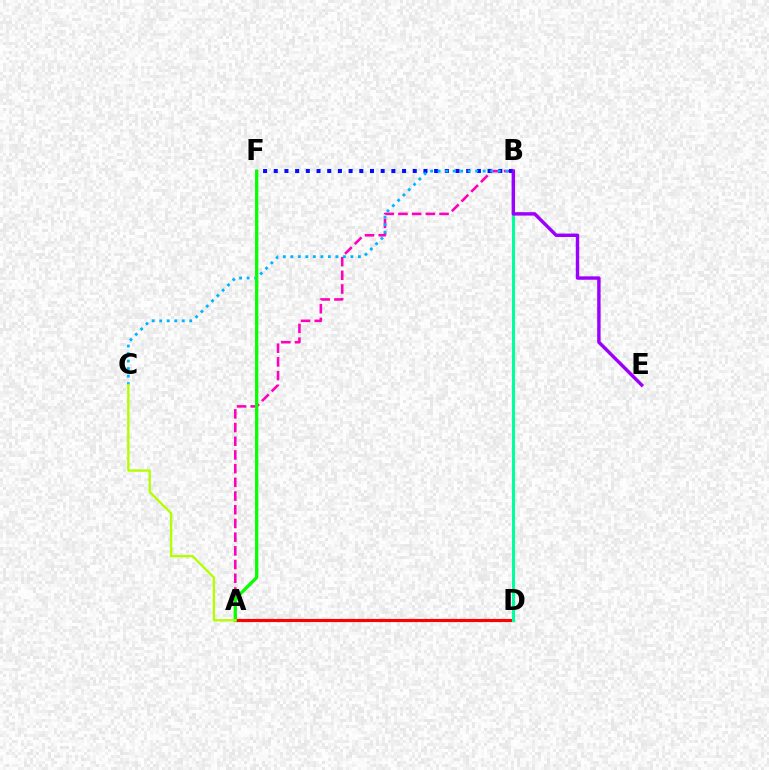{('A', 'B'): [{'color': '#ff00bd', 'line_style': 'dashed', 'thickness': 1.86}], ('B', 'F'): [{'color': '#0010ff', 'line_style': 'dotted', 'thickness': 2.9}], ('A', 'D'): [{'color': '#ffa500', 'line_style': 'solid', 'thickness': 1.94}, {'color': '#ff0000', 'line_style': 'solid', 'thickness': 2.27}], ('B', 'C'): [{'color': '#00b5ff', 'line_style': 'dotted', 'thickness': 2.04}], ('A', 'F'): [{'color': '#08ff00', 'line_style': 'solid', 'thickness': 2.36}], ('A', 'C'): [{'color': '#b3ff00', 'line_style': 'solid', 'thickness': 1.69}], ('B', 'D'): [{'color': '#00ff9d', 'line_style': 'solid', 'thickness': 2.19}], ('B', 'E'): [{'color': '#9b00ff', 'line_style': 'solid', 'thickness': 2.46}]}